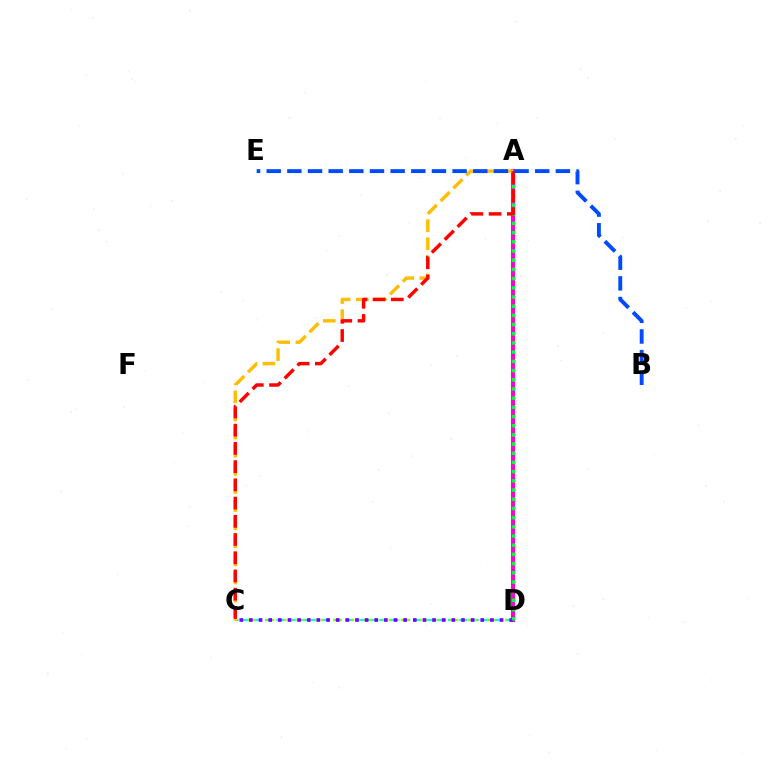{('A', 'D'): [{'color': '#ff00cf', 'line_style': 'solid', 'thickness': 2.96}, {'color': '#00ff39', 'line_style': 'dotted', 'thickness': 2.5}], ('C', 'D'): [{'color': '#00fff6', 'line_style': 'dashed', 'thickness': 1.55}, {'color': '#84ff00', 'line_style': 'dotted', 'thickness': 1.67}, {'color': '#7200ff', 'line_style': 'dotted', 'thickness': 2.62}], ('A', 'C'): [{'color': '#ffbd00', 'line_style': 'dashed', 'thickness': 2.46}, {'color': '#ff0000', 'line_style': 'dashed', 'thickness': 2.48}], ('B', 'E'): [{'color': '#004bff', 'line_style': 'dashed', 'thickness': 2.81}]}